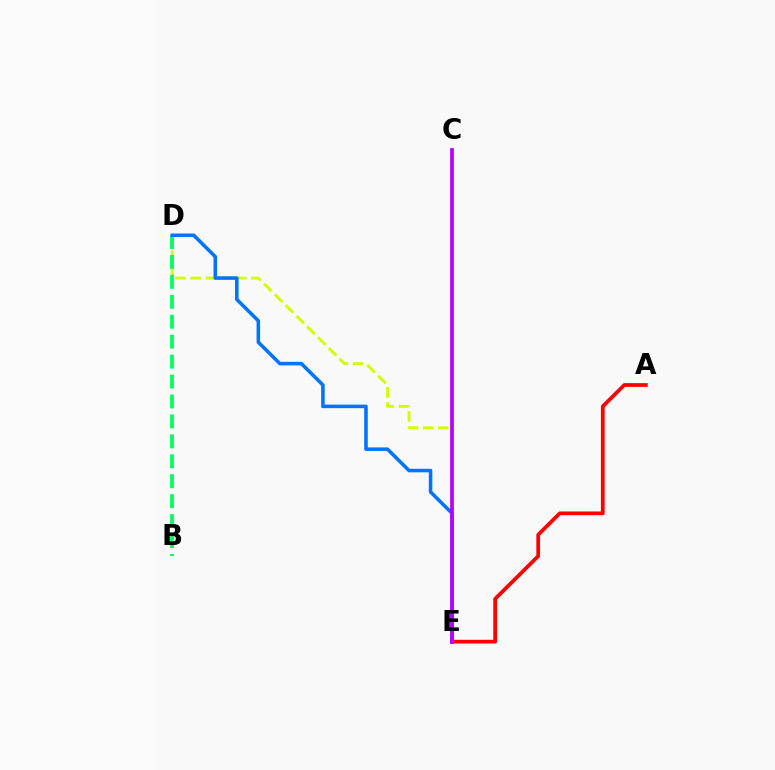{('D', 'E'): [{'color': '#d1ff00', 'line_style': 'dashed', 'thickness': 2.07}, {'color': '#0074ff', 'line_style': 'solid', 'thickness': 2.55}], ('B', 'D'): [{'color': '#00ff5c', 'line_style': 'dashed', 'thickness': 2.71}], ('A', 'E'): [{'color': '#ff0000', 'line_style': 'solid', 'thickness': 2.69}], ('C', 'E'): [{'color': '#b900ff', 'line_style': 'solid', 'thickness': 2.69}]}